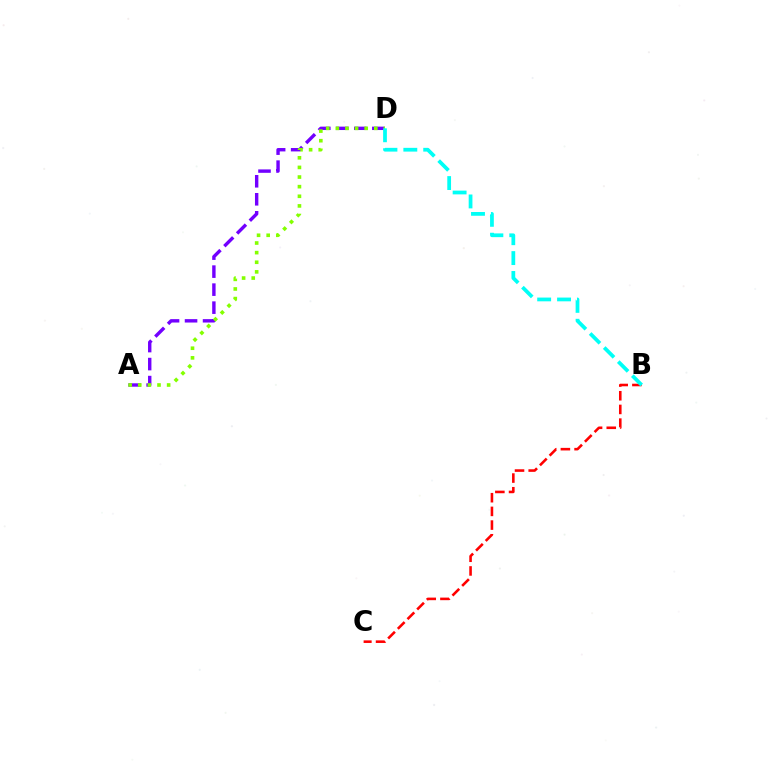{('A', 'D'): [{'color': '#7200ff', 'line_style': 'dashed', 'thickness': 2.45}, {'color': '#84ff00', 'line_style': 'dotted', 'thickness': 2.61}], ('B', 'C'): [{'color': '#ff0000', 'line_style': 'dashed', 'thickness': 1.86}], ('B', 'D'): [{'color': '#00fff6', 'line_style': 'dashed', 'thickness': 2.7}]}